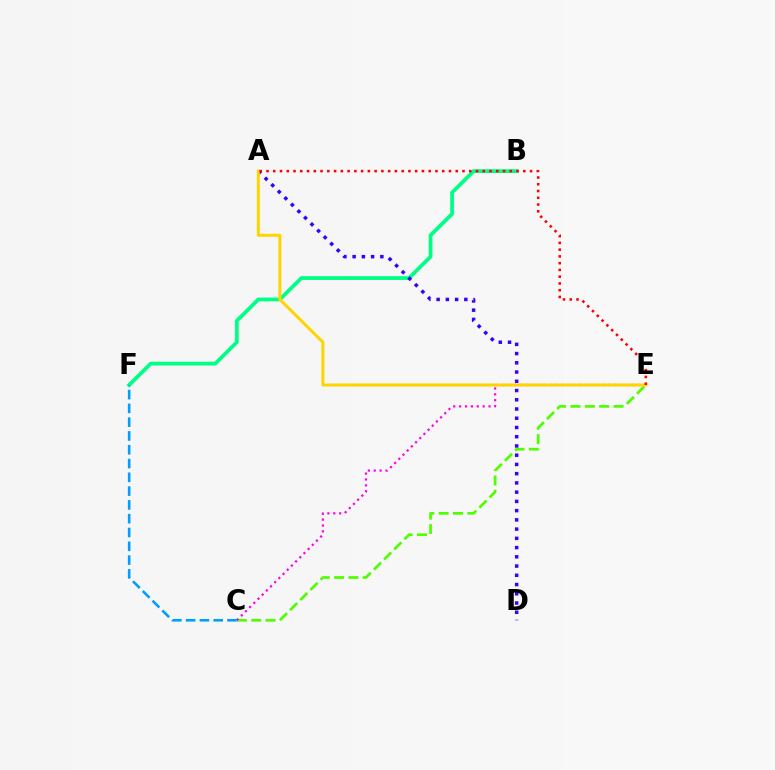{('C', 'E'): [{'color': '#4fff00', 'line_style': 'dashed', 'thickness': 1.95}, {'color': '#ff00ed', 'line_style': 'dotted', 'thickness': 1.6}], ('B', 'F'): [{'color': '#00ff86', 'line_style': 'solid', 'thickness': 2.72}], ('C', 'F'): [{'color': '#009eff', 'line_style': 'dashed', 'thickness': 1.87}], ('A', 'D'): [{'color': '#3700ff', 'line_style': 'dotted', 'thickness': 2.51}], ('A', 'E'): [{'color': '#ffd500', 'line_style': 'solid', 'thickness': 2.16}, {'color': '#ff0000', 'line_style': 'dotted', 'thickness': 1.84}]}